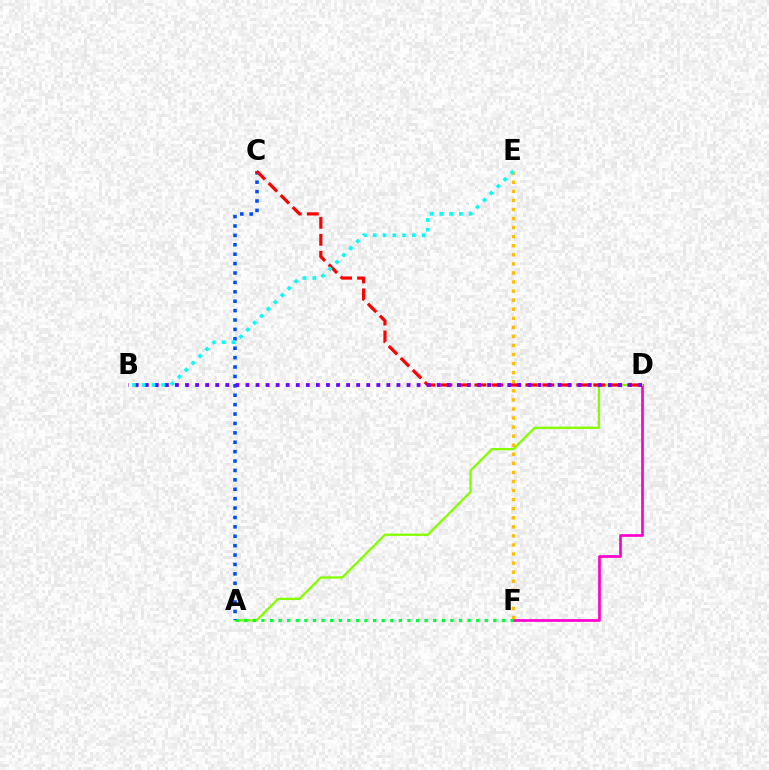{('D', 'F'): [{'color': '#ff00cf', 'line_style': 'solid', 'thickness': 1.94}], ('A', 'D'): [{'color': '#84ff00', 'line_style': 'solid', 'thickness': 1.67}], ('A', 'F'): [{'color': '#00ff39', 'line_style': 'dotted', 'thickness': 2.33}], ('A', 'C'): [{'color': '#004bff', 'line_style': 'dotted', 'thickness': 2.55}], ('E', 'F'): [{'color': '#ffbd00', 'line_style': 'dotted', 'thickness': 2.46}], ('C', 'D'): [{'color': '#ff0000', 'line_style': 'dashed', 'thickness': 2.31}], ('B', 'D'): [{'color': '#7200ff', 'line_style': 'dotted', 'thickness': 2.74}], ('B', 'E'): [{'color': '#00fff6', 'line_style': 'dotted', 'thickness': 2.65}]}